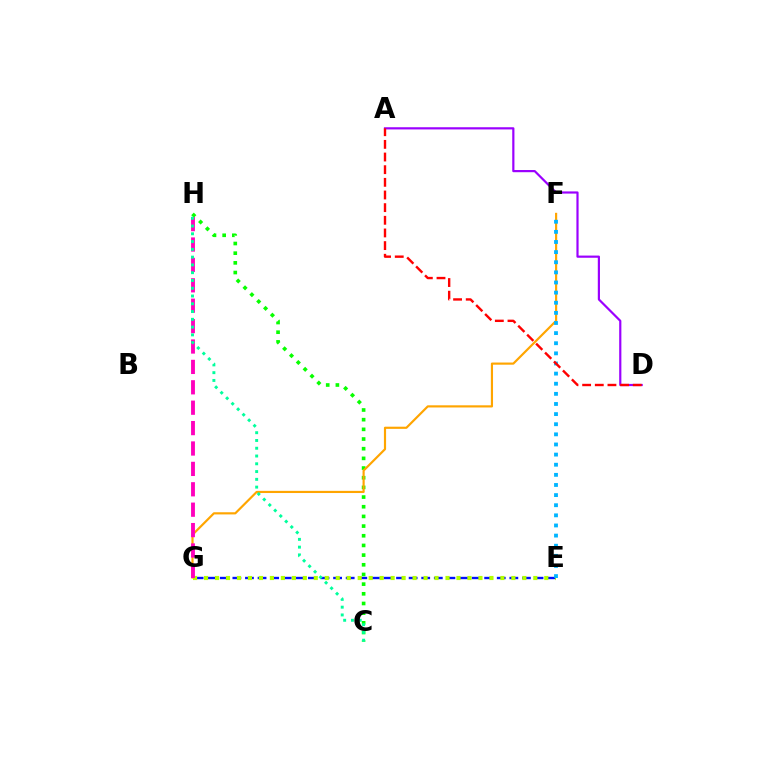{('E', 'G'): [{'color': '#0010ff', 'line_style': 'dashed', 'thickness': 1.71}, {'color': '#b3ff00', 'line_style': 'dotted', 'thickness': 2.98}], ('C', 'H'): [{'color': '#08ff00', 'line_style': 'dotted', 'thickness': 2.63}, {'color': '#00ff9d', 'line_style': 'dotted', 'thickness': 2.11}], ('A', 'D'): [{'color': '#9b00ff', 'line_style': 'solid', 'thickness': 1.58}, {'color': '#ff0000', 'line_style': 'dashed', 'thickness': 1.72}], ('F', 'G'): [{'color': '#ffa500', 'line_style': 'solid', 'thickness': 1.56}], ('G', 'H'): [{'color': '#ff00bd', 'line_style': 'dashed', 'thickness': 2.77}], ('E', 'F'): [{'color': '#00b5ff', 'line_style': 'dotted', 'thickness': 2.75}]}